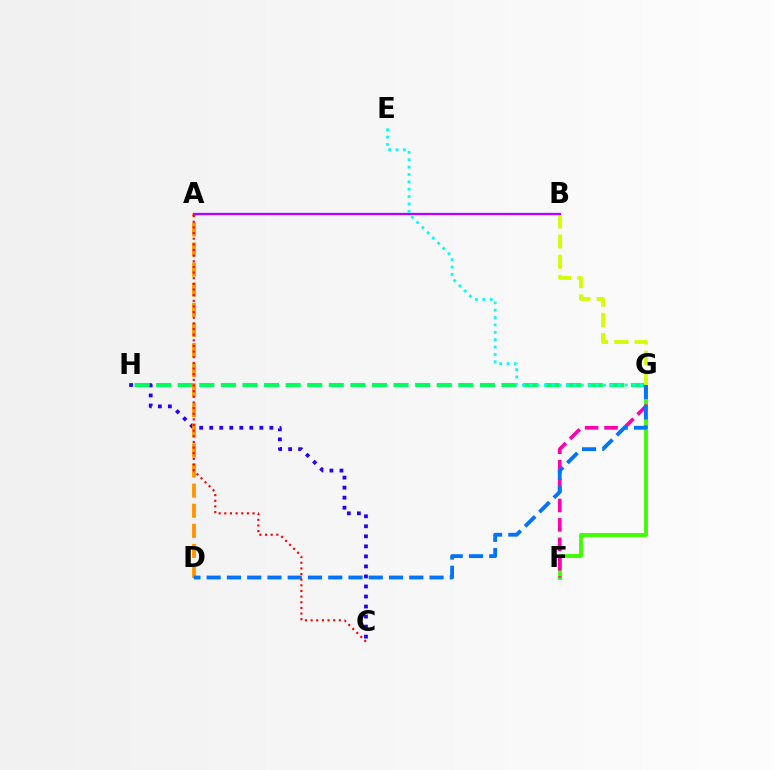{('F', 'G'): [{'color': '#3dff00', 'line_style': 'solid', 'thickness': 2.78}, {'color': '#ff00ac', 'line_style': 'dashed', 'thickness': 2.64}], ('C', 'H'): [{'color': '#2500ff', 'line_style': 'dotted', 'thickness': 2.73}], ('G', 'H'): [{'color': '#00ff5c', 'line_style': 'dashed', 'thickness': 2.93}], ('A', 'D'): [{'color': '#ff9400', 'line_style': 'dashed', 'thickness': 2.73}], ('B', 'G'): [{'color': '#d1ff00', 'line_style': 'dashed', 'thickness': 2.75}], ('A', 'B'): [{'color': '#b900ff', 'line_style': 'solid', 'thickness': 1.66}], ('D', 'G'): [{'color': '#0074ff', 'line_style': 'dashed', 'thickness': 2.75}], ('A', 'C'): [{'color': '#ff0000', 'line_style': 'dotted', 'thickness': 1.53}], ('E', 'G'): [{'color': '#00fff6', 'line_style': 'dotted', 'thickness': 2.0}]}